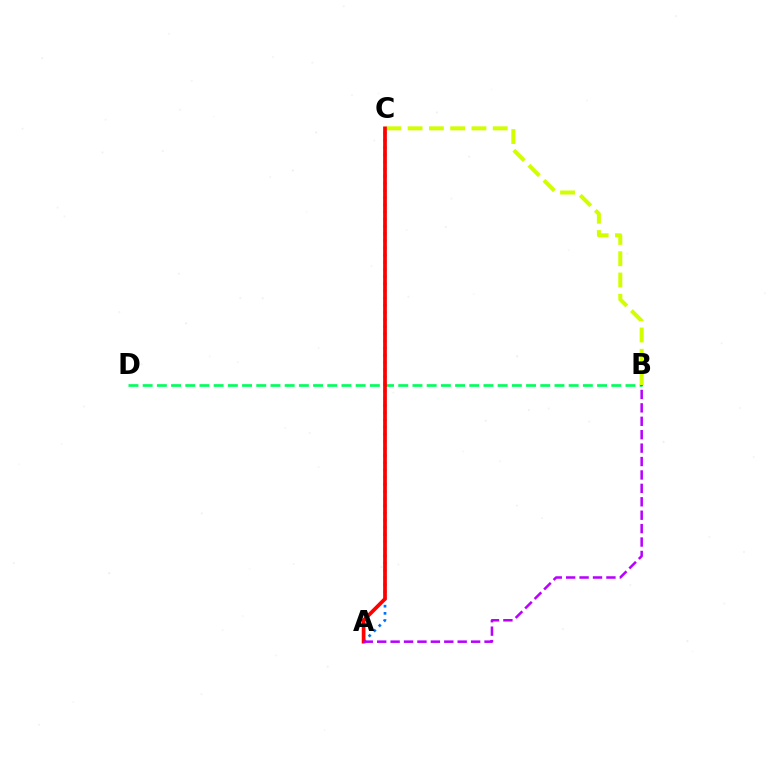{('B', 'D'): [{'color': '#00ff5c', 'line_style': 'dashed', 'thickness': 1.93}], ('A', 'C'): [{'color': '#0074ff', 'line_style': 'dotted', 'thickness': 1.95}, {'color': '#ff0000', 'line_style': 'solid', 'thickness': 2.68}], ('B', 'C'): [{'color': '#d1ff00', 'line_style': 'dashed', 'thickness': 2.89}], ('A', 'B'): [{'color': '#b900ff', 'line_style': 'dashed', 'thickness': 1.82}]}